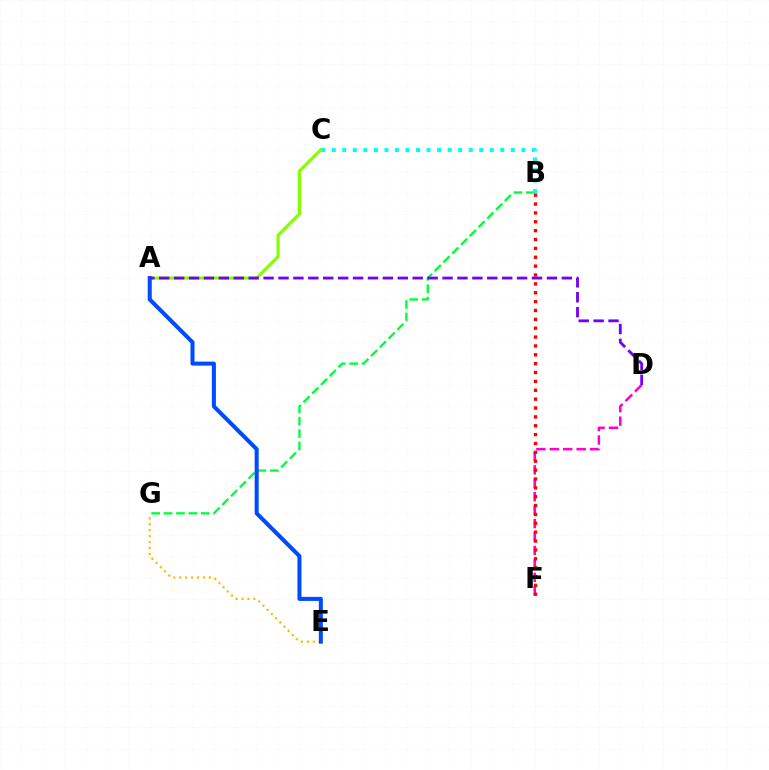{('E', 'G'): [{'color': '#ffbd00', 'line_style': 'dotted', 'thickness': 1.61}], ('B', 'G'): [{'color': '#00ff39', 'line_style': 'dashed', 'thickness': 1.68}], ('A', 'C'): [{'color': '#84ff00', 'line_style': 'solid', 'thickness': 2.25}], ('A', 'E'): [{'color': '#004bff', 'line_style': 'solid', 'thickness': 2.9}], ('D', 'F'): [{'color': '#ff00cf', 'line_style': 'dashed', 'thickness': 1.82}], ('B', 'F'): [{'color': '#ff0000', 'line_style': 'dotted', 'thickness': 2.41}], ('B', 'C'): [{'color': '#00fff6', 'line_style': 'dotted', 'thickness': 2.86}], ('A', 'D'): [{'color': '#7200ff', 'line_style': 'dashed', 'thickness': 2.03}]}